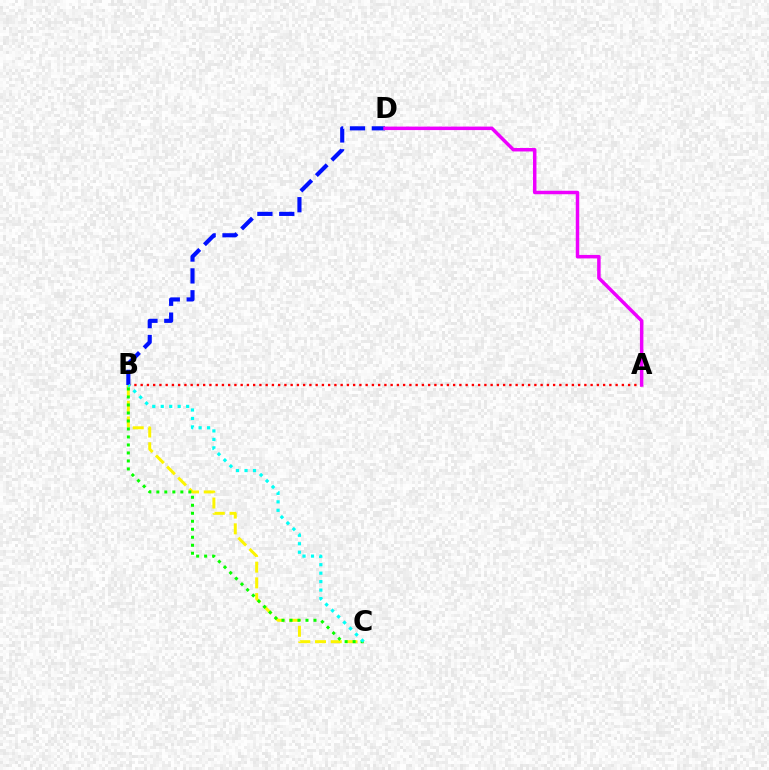{('A', 'B'): [{'color': '#ff0000', 'line_style': 'dotted', 'thickness': 1.7}], ('B', 'C'): [{'color': '#fcf500', 'line_style': 'dashed', 'thickness': 2.14}, {'color': '#08ff00', 'line_style': 'dotted', 'thickness': 2.17}, {'color': '#00fff6', 'line_style': 'dotted', 'thickness': 2.3}], ('B', 'D'): [{'color': '#0010ff', 'line_style': 'dashed', 'thickness': 2.97}], ('A', 'D'): [{'color': '#ee00ff', 'line_style': 'solid', 'thickness': 2.5}]}